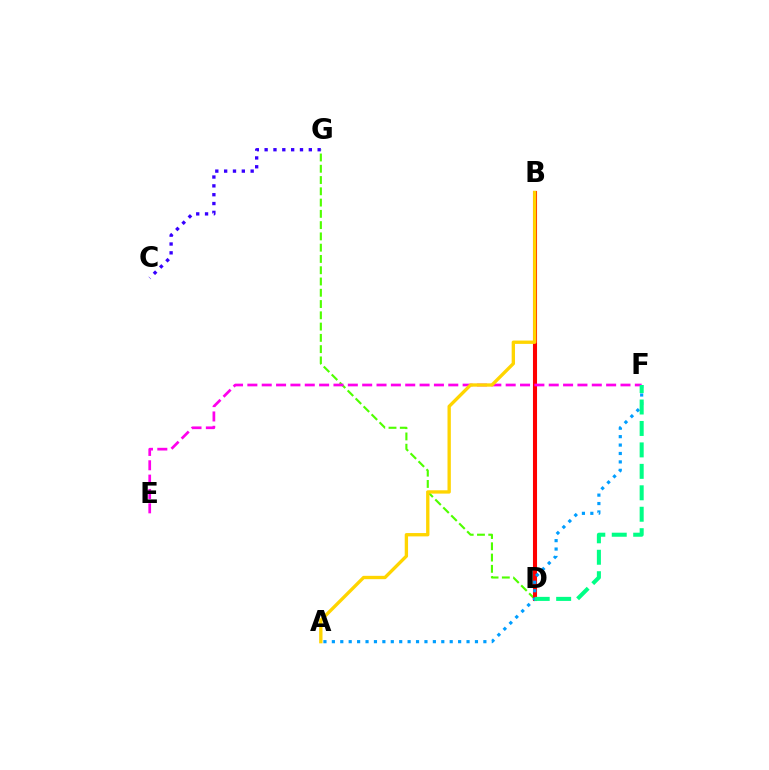{('D', 'G'): [{'color': '#4fff00', 'line_style': 'dashed', 'thickness': 1.53}], ('B', 'D'): [{'color': '#ff0000', 'line_style': 'solid', 'thickness': 2.94}], ('E', 'F'): [{'color': '#ff00ed', 'line_style': 'dashed', 'thickness': 1.95}], ('A', 'B'): [{'color': '#ffd500', 'line_style': 'solid', 'thickness': 2.4}], ('A', 'F'): [{'color': '#009eff', 'line_style': 'dotted', 'thickness': 2.29}], ('D', 'F'): [{'color': '#00ff86', 'line_style': 'dashed', 'thickness': 2.91}], ('C', 'G'): [{'color': '#3700ff', 'line_style': 'dotted', 'thickness': 2.4}]}